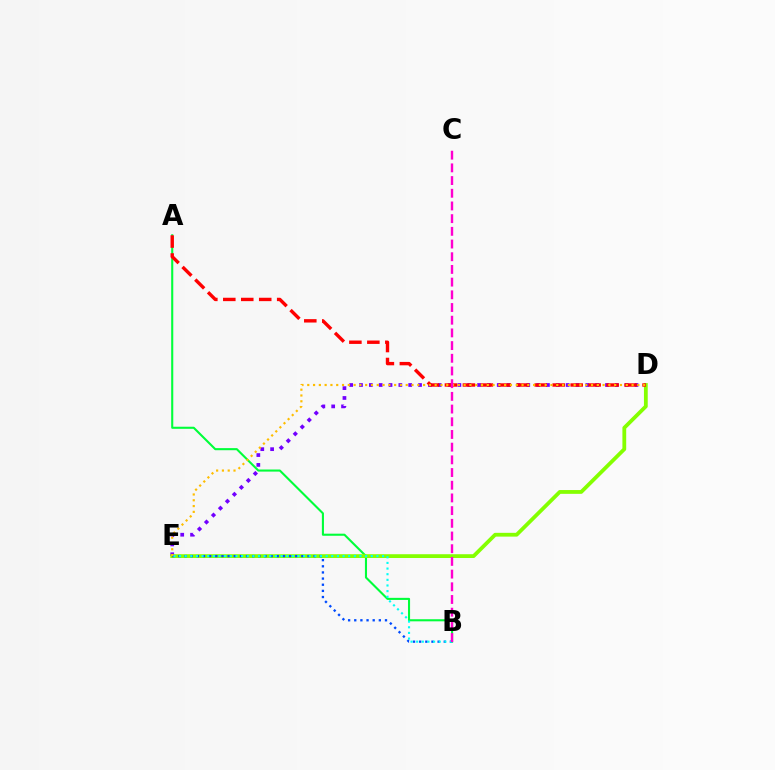{('A', 'B'): [{'color': '#00ff39', 'line_style': 'solid', 'thickness': 1.51}], ('D', 'E'): [{'color': '#7200ff', 'line_style': 'dotted', 'thickness': 2.67}, {'color': '#84ff00', 'line_style': 'solid', 'thickness': 2.73}, {'color': '#ffbd00', 'line_style': 'dotted', 'thickness': 1.57}], ('B', 'E'): [{'color': '#004bff', 'line_style': 'dotted', 'thickness': 1.67}, {'color': '#00fff6', 'line_style': 'dotted', 'thickness': 1.53}], ('A', 'D'): [{'color': '#ff0000', 'line_style': 'dashed', 'thickness': 2.44}], ('B', 'C'): [{'color': '#ff00cf', 'line_style': 'dashed', 'thickness': 1.72}]}